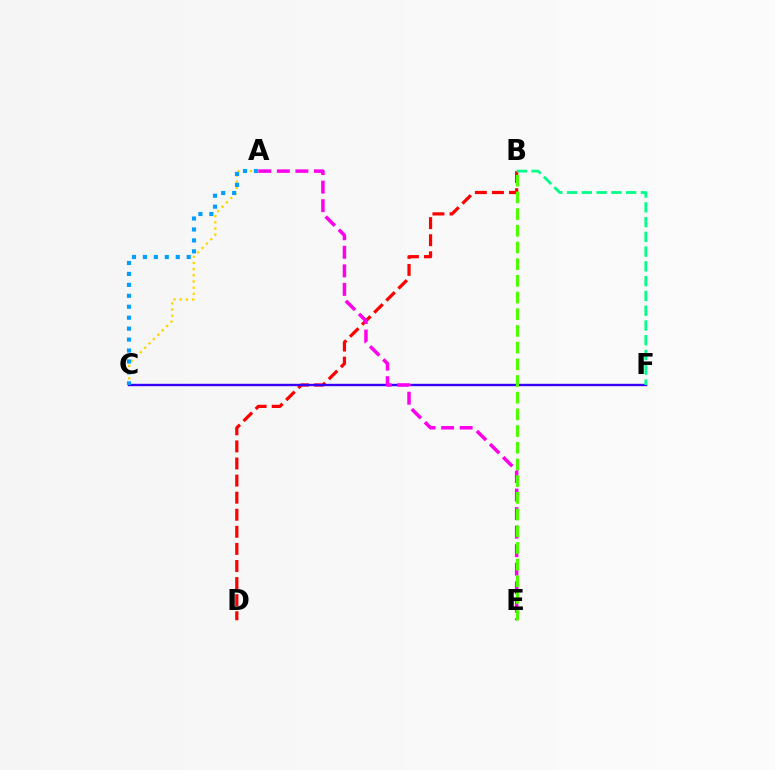{('B', 'D'): [{'color': '#ff0000', 'line_style': 'dashed', 'thickness': 2.32}], ('A', 'C'): [{'color': '#ffd500', 'line_style': 'dotted', 'thickness': 1.68}, {'color': '#009eff', 'line_style': 'dotted', 'thickness': 2.97}], ('C', 'F'): [{'color': '#3700ff', 'line_style': 'solid', 'thickness': 1.71}], ('B', 'F'): [{'color': '#00ff86', 'line_style': 'dashed', 'thickness': 2.01}], ('A', 'E'): [{'color': '#ff00ed', 'line_style': 'dashed', 'thickness': 2.52}], ('B', 'E'): [{'color': '#4fff00', 'line_style': 'dashed', 'thickness': 2.27}]}